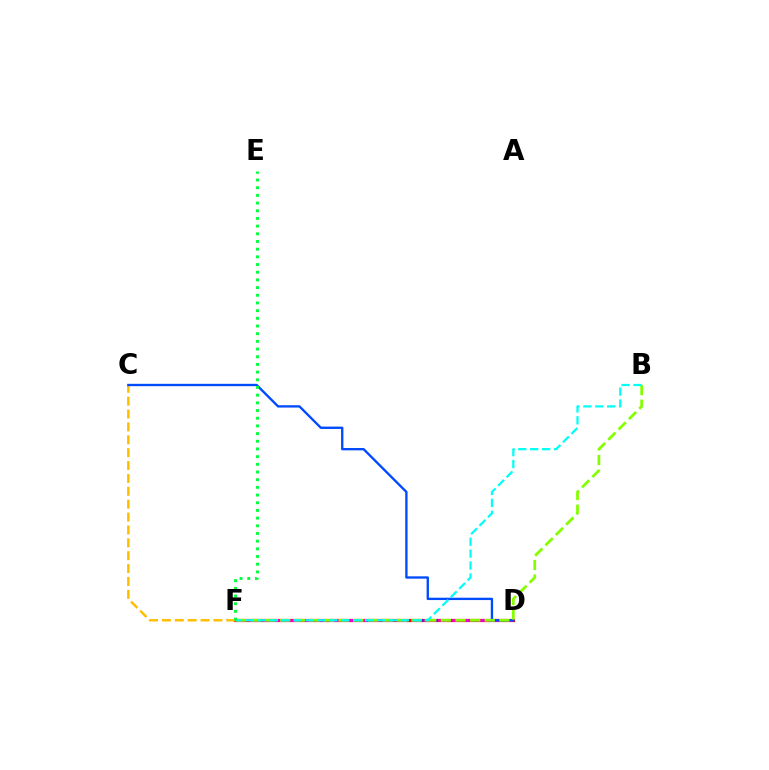{('D', 'F'): [{'color': '#ff0000', 'line_style': 'solid', 'thickness': 2.3}, {'color': '#7200ff', 'line_style': 'dotted', 'thickness': 2.09}, {'color': '#ff00cf', 'line_style': 'dashed', 'thickness': 1.83}], ('C', 'F'): [{'color': '#ffbd00', 'line_style': 'dashed', 'thickness': 1.75}], ('C', 'D'): [{'color': '#004bff', 'line_style': 'solid', 'thickness': 1.69}], ('B', 'F'): [{'color': '#84ff00', 'line_style': 'dashed', 'thickness': 1.99}, {'color': '#00fff6', 'line_style': 'dashed', 'thickness': 1.62}], ('E', 'F'): [{'color': '#00ff39', 'line_style': 'dotted', 'thickness': 2.09}]}